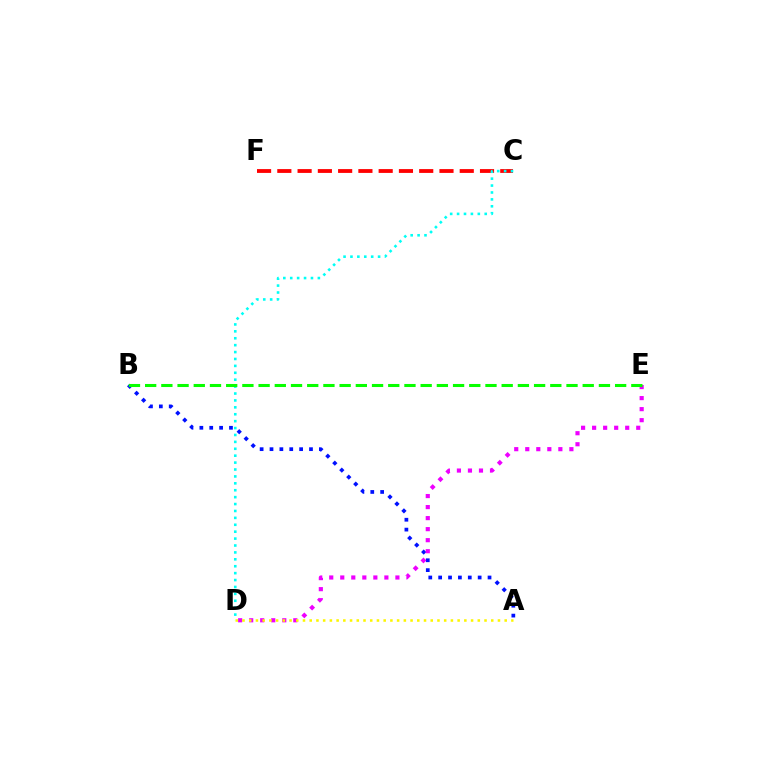{('C', 'F'): [{'color': '#ff0000', 'line_style': 'dashed', 'thickness': 2.75}], ('C', 'D'): [{'color': '#00fff6', 'line_style': 'dotted', 'thickness': 1.88}], ('A', 'B'): [{'color': '#0010ff', 'line_style': 'dotted', 'thickness': 2.68}], ('D', 'E'): [{'color': '#ee00ff', 'line_style': 'dotted', 'thickness': 3.0}], ('B', 'E'): [{'color': '#08ff00', 'line_style': 'dashed', 'thickness': 2.2}], ('A', 'D'): [{'color': '#fcf500', 'line_style': 'dotted', 'thickness': 1.83}]}